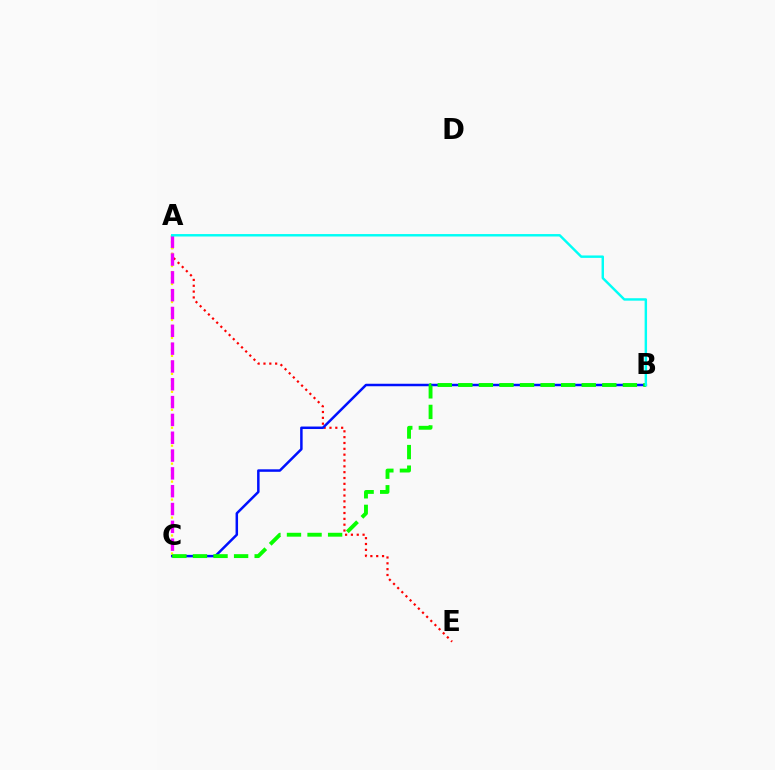{('A', 'E'): [{'color': '#ff0000', 'line_style': 'dotted', 'thickness': 1.59}], ('A', 'C'): [{'color': '#fcf500', 'line_style': 'dotted', 'thickness': 1.63}, {'color': '#ee00ff', 'line_style': 'dashed', 'thickness': 2.42}], ('B', 'C'): [{'color': '#0010ff', 'line_style': 'solid', 'thickness': 1.8}, {'color': '#08ff00', 'line_style': 'dashed', 'thickness': 2.79}], ('A', 'B'): [{'color': '#00fff6', 'line_style': 'solid', 'thickness': 1.75}]}